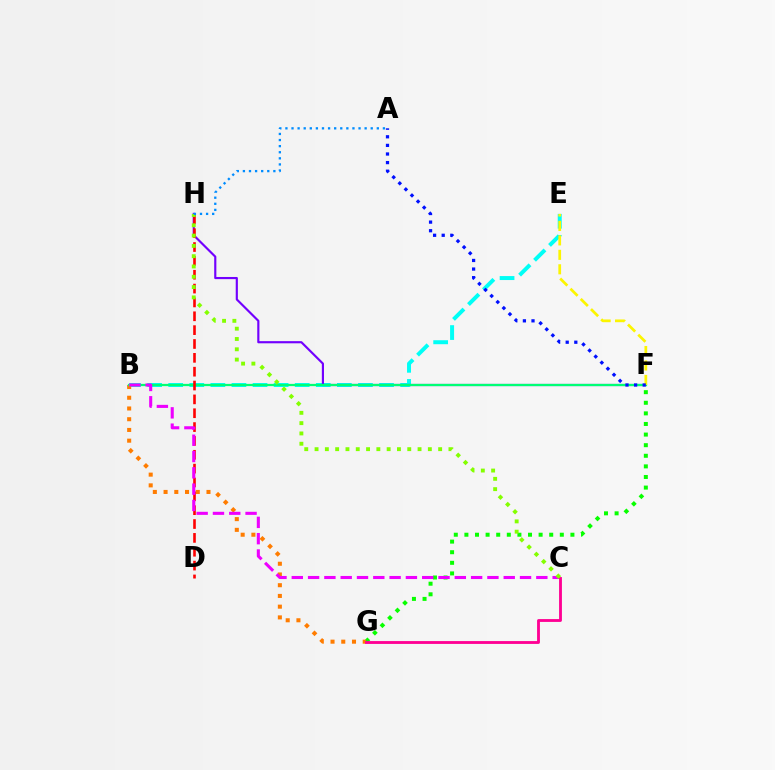{('B', 'E'): [{'color': '#00fff6', 'line_style': 'dashed', 'thickness': 2.86}], ('F', 'G'): [{'color': '#08ff00', 'line_style': 'dotted', 'thickness': 2.88}], ('B', 'G'): [{'color': '#ff7c00', 'line_style': 'dotted', 'thickness': 2.92}], ('F', 'H'): [{'color': '#7200ff', 'line_style': 'solid', 'thickness': 1.55}], ('B', 'F'): [{'color': '#00ff74', 'line_style': 'solid', 'thickness': 1.63}], ('D', 'H'): [{'color': '#ff0000', 'line_style': 'dashed', 'thickness': 1.88}], ('E', 'F'): [{'color': '#fcf500', 'line_style': 'dashed', 'thickness': 1.96}], ('B', 'C'): [{'color': '#ee00ff', 'line_style': 'dashed', 'thickness': 2.21}], ('C', 'G'): [{'color': '#ff0094', 'line_style': 'solid', 'thickness': 2.05}], ('A', 'F'): [{'color': '#0010ff', 'line_style': 'dotted', 'thickness': 2.34}], ('C', 'H'): [{'color': '#84ff00', 'line_style': 'dotted', 'thickness': 2.8}], ('A', 'H'): [{'color': '#008cff', 'line_style': 'dotted', 'thickness': 1.66}]}